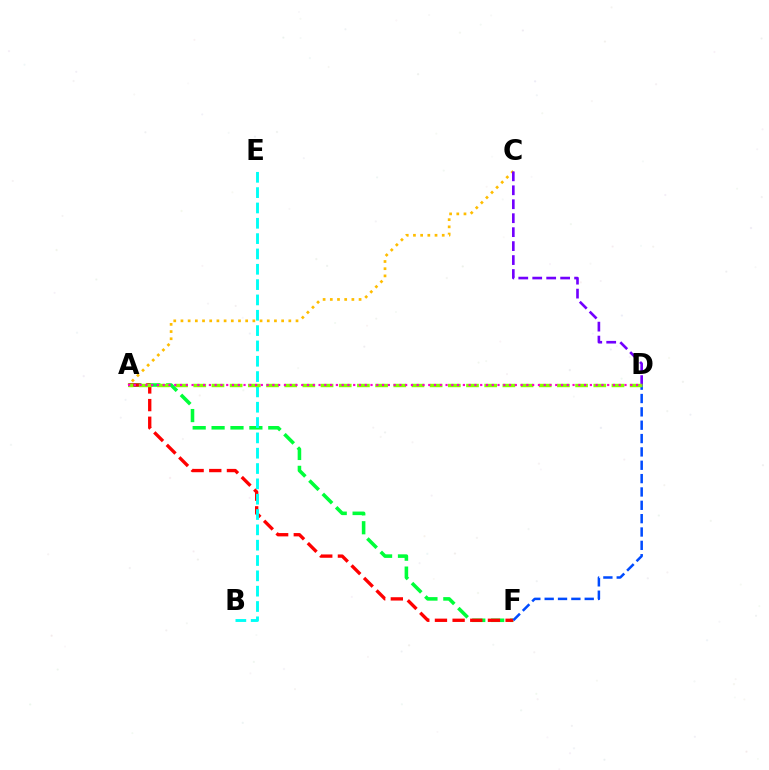{('A', 'F'): [{'color': '#00ff39', 'line_style': 'dashed', 'thickness': 2.57}, {'color': '#ff0000', 'line_style': 'dashed', 'thickness': 2.4}], ('A', 'C'): [{'color': '#ffbd00', 'line_style': 'dotted', 'thickness': 1.95}], ('C', 'D'): [{'color': '#7200ff', 'line_style': 'dashed', 'thickness': 1.9}], ('D', 'F'): [{'color': '#004bff', 'line_style': 'dashed', 'thickness': 1.81}], ('B', 'E'): [{'color': '#00fff6', 'line_style': 'dashed', 'thickness': 2.08}], ('A', 'D'): [{'color': '#84ff00', 'line_style': 'dashed', 'thickness': 2.47}, {'color': '#ff00cf', 'line_style': 'dotted', 'thickness': 1.57}]}